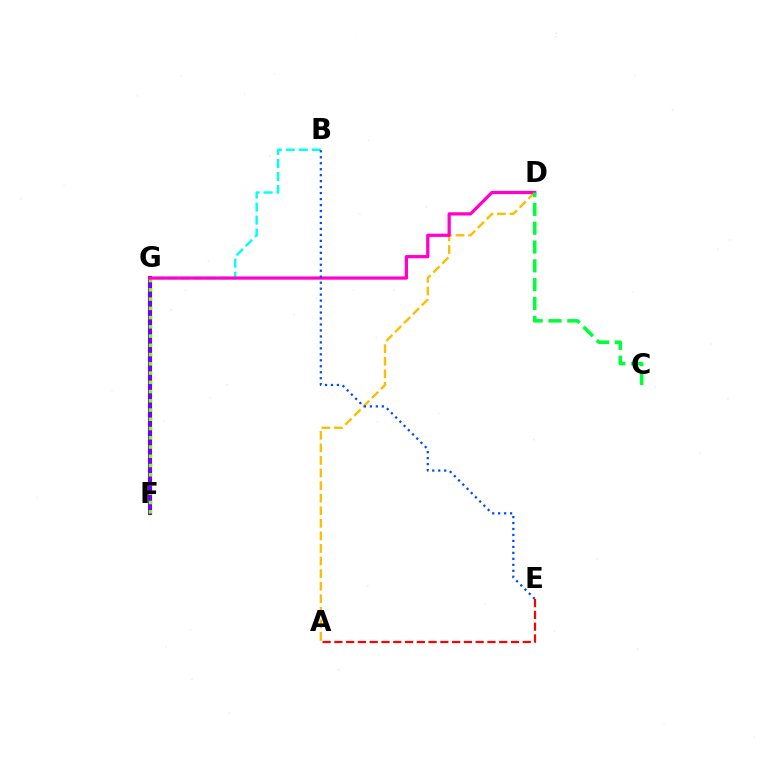{('B', 'G'): [{'color': '#00fff6', 'line_style': 'dashed', 'thickness': 1.77}], ('A', 'E'): [{'color': '#ff0000', 'line_style': 'dashed', 'thickness': 1.6}], ('F', 'G'): [{'color': '#7200ff', 'line_style': 'solid', 'thickness': 2.95}, {'color': '#84ff00', 'line_style': 'dotted', 'thickness': 2.51}], ('A', 'D'): [{'color': '#ffbd00', 'line_style': 'dashed', 'thickness': 1.71}], ('D', 'G'): [{'color': '#ff00cf', 'line_style': 'solid', 'thickness': 2.34}], ('C', 'D'): [{'color': '#00ff39', 'line_style': 'dashed', 'thickness': 2.56}], ('B', 'E'): [{'color': '#004bff', 'line_style': 'dotted', 'thickness': 1.62}]}